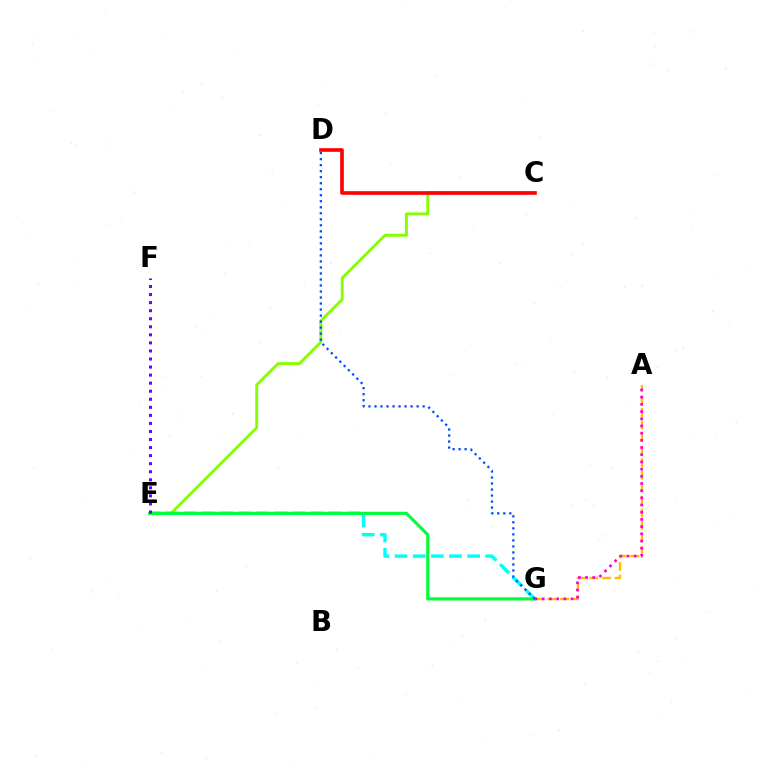{('E', 'G'): [{'color': '#00fff6', 'line_style': 'dashed', 'thickness': 2.46}, {'color': '#00ff39', 'line_style': 'solid', 'thickness': 2.28}], ('C', 'E'): [{'color': '#84ff00', 'line_style': 'solid', 'thickness': 2.1}], ('C', 'D'): [{'color': '#ff0000', 'line_style': 'solid', 'thickness': 2.61}], ('A', 'G'): [{'color': '#ffbd00', 'line_style': 'dashed', 'thickness': 1.71}, {'color': '#ff00cf', 'line_style': 'dotted', 'thickness': 1.95}], ('D', 'G'): [{'color': '#004bff', 'line_style': 'dotted', 'thickness': 1.64}], ('E', 'F'): [{'color': '#7200ff', 'line_style': 'dotted', 'thickness': 2.19}]}